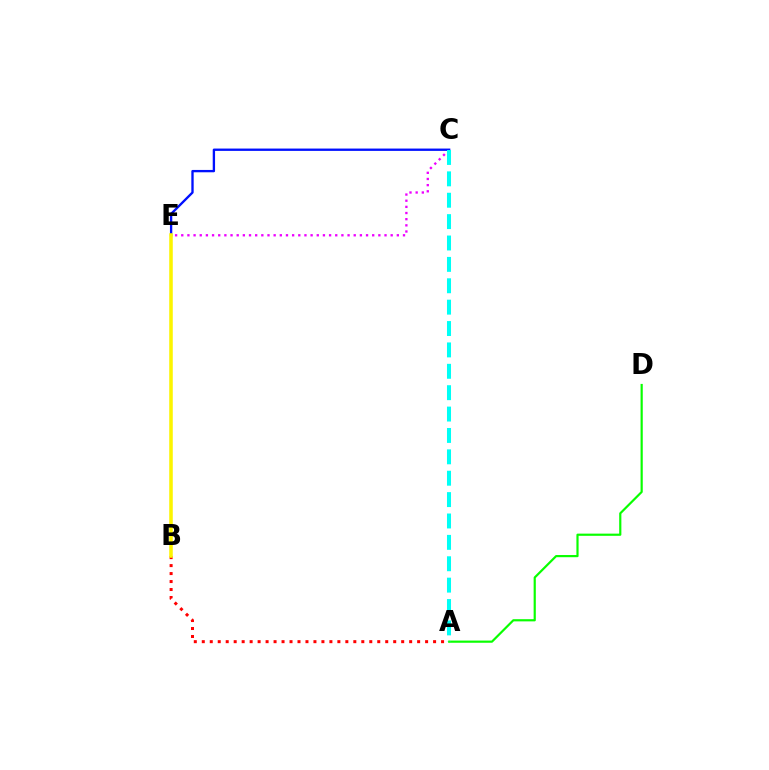{('C', 'E'): [{'color': '#ee00ff', 'line_style': 'dotted', 'thickness': 1.67}, {'color': '#0010ff', 'line_style': 'solid', 'thickness': 1.68}], ('A', 'B'): [{'color': '#ff0000', 'line_style': 'dotted', 'thickness': 2.17}], ('B', 'E'): [{'color': '#fcf500', 'line_style': 'solid', 'thickness': 2.56}], ('A', 'D'): [{'color': '#08ff00', 'line_style': 'solid', 'thickness': 1.57}], ('A', 'C'): [{'color': '#00fff6', 'line_style': 'dashed', 'thickness': 2.9}]}